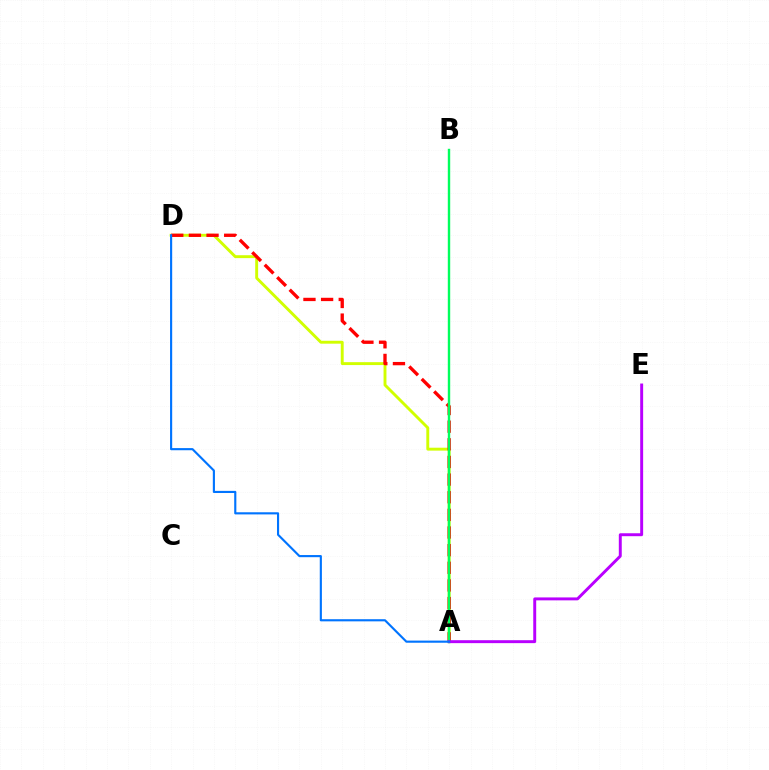{('A', 'D'): [{'color': '#d1ff00', 'line_style': 'solid', 'thickness': 2.09}, {'color': '#ff0000', 'line_style': 'dashed', 'thickness': 2.4}, {'color': '#0074ff', 'line_style': 'solid', 'thickness': 1.54}], ('A', 'B'): [{'color': '#00ff5c', 'line_style': 'solid', 'thickness': 1.73}], ('A', 'E'): [{'color': '#b900ff', 'line_style': 'solid', 'thickness': 2.11}]}